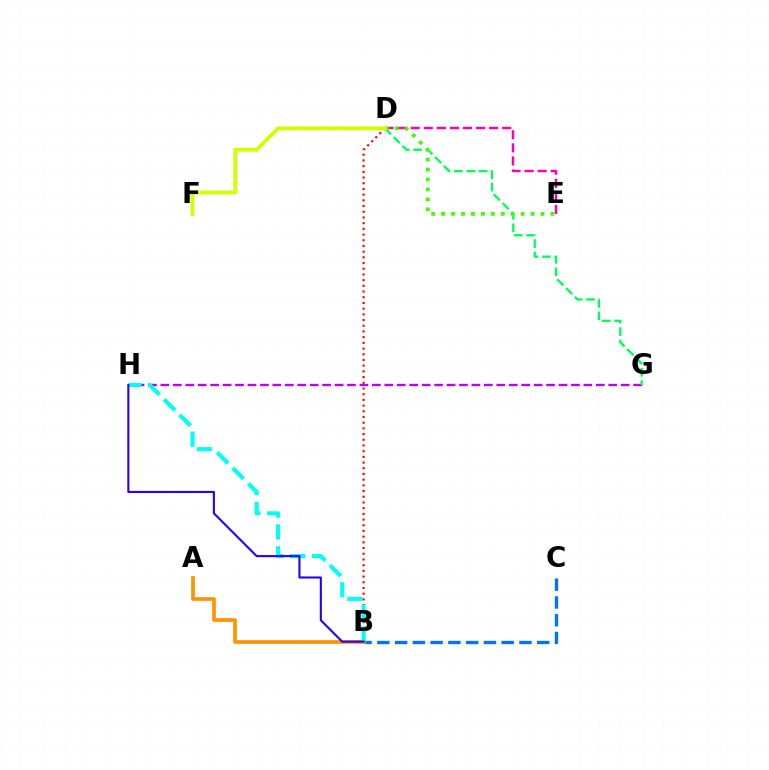{('G', 'H'): [{'color': '#b900ff', 'line_style': 'dashed', 'thickness': 1.69}], ('B', 'C'): [{'color': '#0074ff', 'line_style': 'dashed', 'thickness': 2.41}], ('D', 'E'): [{'color': '#ff00ac', 'line_style': 'dashed', 'thickness': 1.78}, {'color': '#3dff00', 'line_style': 'dotted', 'thickness': 2.7}], ('A', 'B'): [{'color': '#ff9400', 'line_style': 'solid', 'thickness': 2.67}], ('D', 'G'): [{'color': '#00ff5c', 'line_style': 'dashed', 'thickness': 1.68}], ('B', 'D'): [{'color': '#ff0000', 'line_style': 'dotted', 'thickness': 1.55}], ('D', 'F'): [{'color': '#d1ff00', 'line_style': 'solid', 'thickness': 2.77}], ('B', 'H'): [{'color': '#00fff6', 'line_style': 'dashed', 'thickness': 2.97}, {'color': '#2500ff', 'line_style': 'solid', 'thickness': 1.51}]}